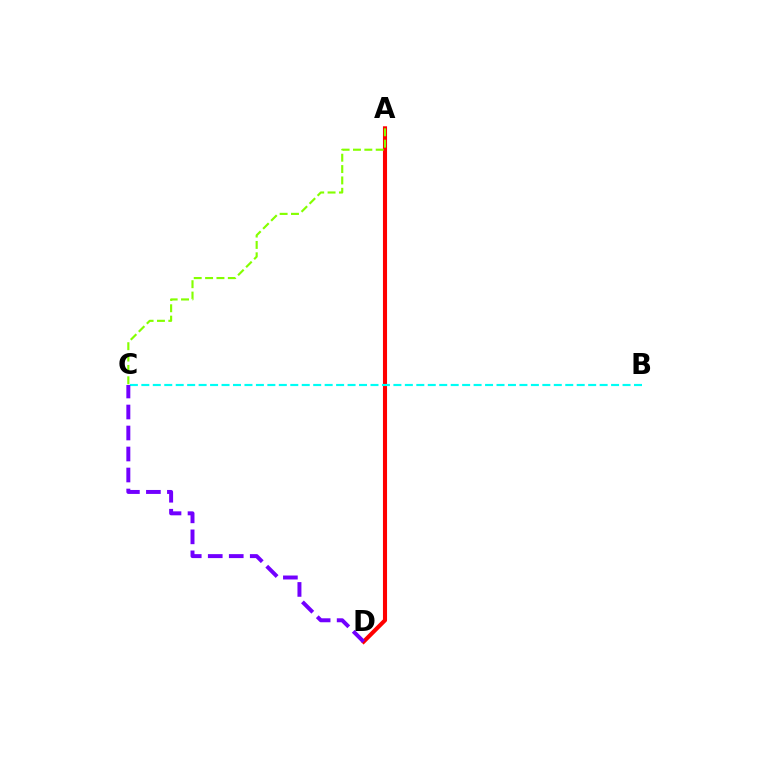{('A', 'D'): [{'color': '#ff0000', 'line_style': 'solid', 'thickness': 2.94}], ('B', 'C'): [{'color': '#00fff6', 'line_style': 'dashed', 'thickness': 1.56}], ('C', 'D'): [{'color': '#7200ff', 'line_style': 'dashed', 'thickness': 2.85}], ('A', 'C'): [{'color': '#84ff00', 'line_style': 'dashed', 'thickness': 1.54}]}